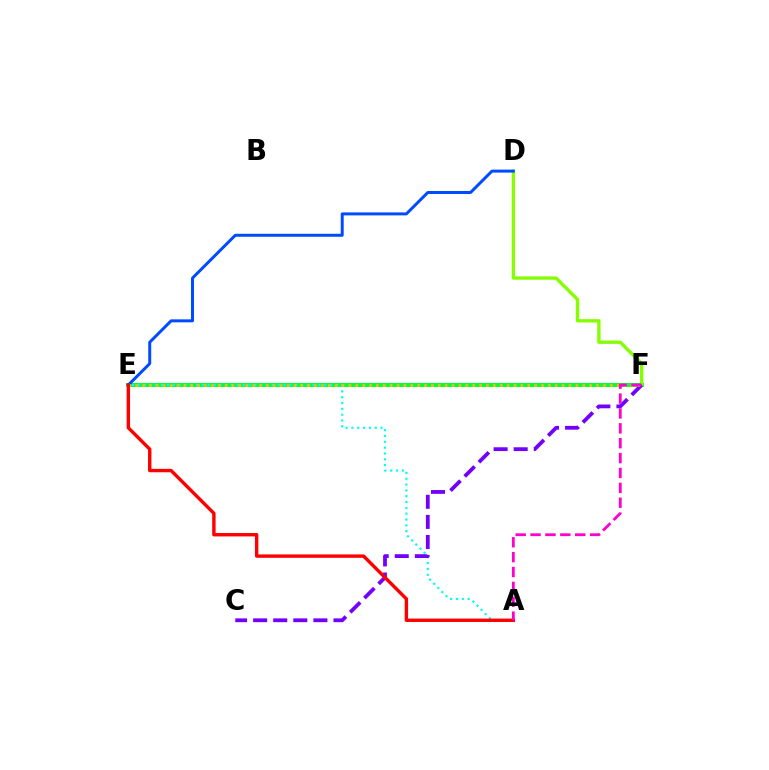{('E', 'F'): [{'color': '#00ff39', 'line_style': 'solid', 'thickness': 2.88}, {'color': '#ffbd00', 'line_style': 'dotted', 'thickness': 1.87}], ('A', 'E'): [{'color': '#00fff6', 'line_style': 'dotted', 'thickness': 1.58}, {'color': '#ff0000', 'line_style': 'solid', 'thickness': 2.44}], ('D', 'F'): [{'color': '#84ff00', 'line_style': 'solid', 'thickness': 2.39}], ('D', 'E'): [{'color': '#004bff', 'line_style': 'solid', 'thickness': 2.15}], ('C', 'F'): [{'color': '#7200ff', 'line_style': 'dashed', 'thickness': 2.73}], ('A', 'F'): [{'color': '#ff00cf', 'line_style': 'dashed', 'thickness': 2.02}]}